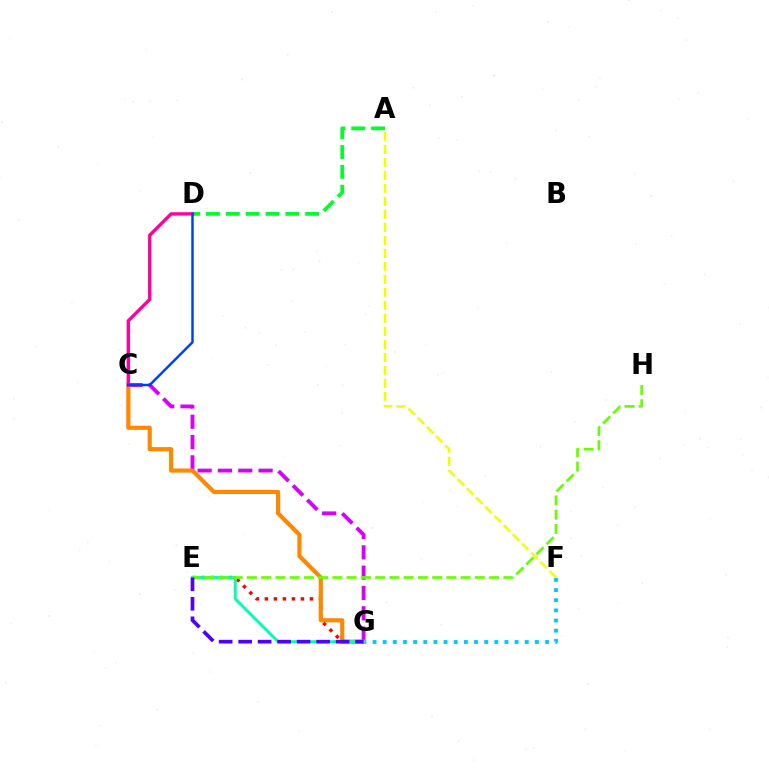{('E', 'G'): [{'color': '#ff0000', 'line_style': 'dotted', 'thickness': 2.45}, {'color': '#00ffaf', 'line_style': 'solid', 'thickness': 2.08}, {'color': '#4f00ff', 'line_style': 'dashed', 'thickness': 2.65}], ('C', 'G'): [{'color': '#d600ff', 'line_style': 'dashed', 'thickness': 2.76}, {'color': '#ff8800', 'line_style': 'solid', 'thickness': 3.0}], ('F', 'G'): [{'color': '#00c7ff', 'line_style': 'dotted', 'thickness': 2.76}], ('A', 'D'): [{'color': '#00ff27', 'line_style': 'dashed', 'thickness': 2.7}], ('C', 'D'): [{'color': '#ff00a0', 'line_style': 'solid', 'thickness': 2.41}, {'color': '#003fff', 'line_style': 'solid', 'thickness': 1.79}], ('E', 'H'): [{'color': '#66ff00', 'line_style': 'dashed', 'thickness': 1.94}], ('A', 'F'): [{'color': '#eeff00', 'line_style': 'dashed', 'thickness': 1.77}]}